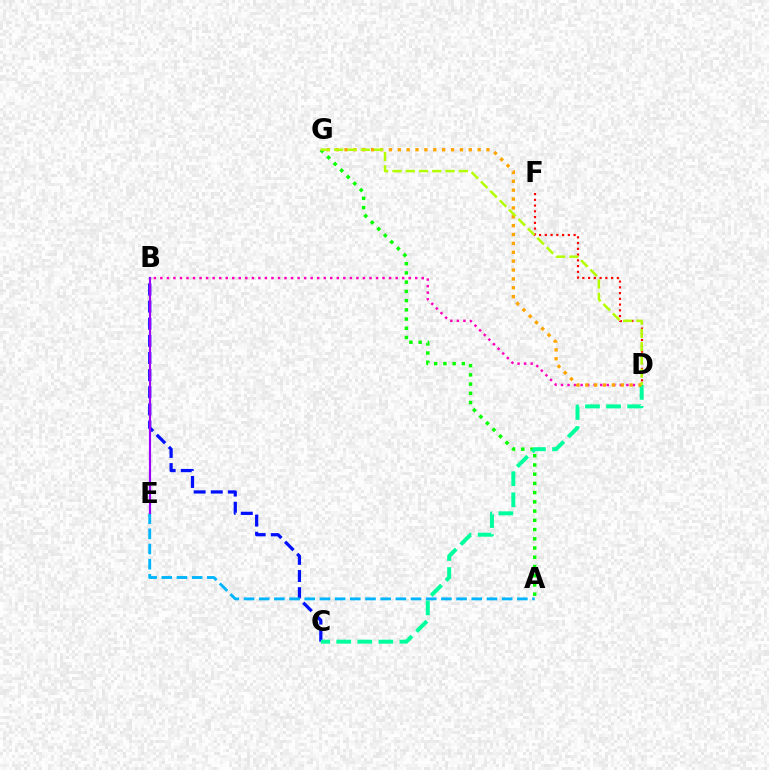{('D', 'F'): [{'color': '#ff0000', 'line_style': 'dotted', 'thickness': 1.56}], ('A', 'G'): [{'color': '#08ff00', 'line_style': 'dotted', 'thickness': 2.51}], ('B', 'D'): [{'color': '#ff00bd', 'line_style': 'dotted', 'thickness': 1.78}], ('B', 'C'): [{'color': '#0010ff', 'line_style': 'dashed', 'thickness': 2.33}], ('A', 'E'): [{'color': '#00b5ff', 'line_style': 'dashed', 'thickness': 2.06}], ('C', 'D'): [{'color': '#00ff9d', 'line_style': 'dashed', 'thickness': 2.86}], ('B', 'E'): [{'color': '#9b00ff', 'line_style': 'solid', 'thickness': 1.56}], ('D', 'G'): [{'color': '#ffa500', 'line_style': 'dotted', 'thickness': 2.41}, {'color': '#b3ff00', 'line_style': 'dashed', 'thickness': 1.8}]}